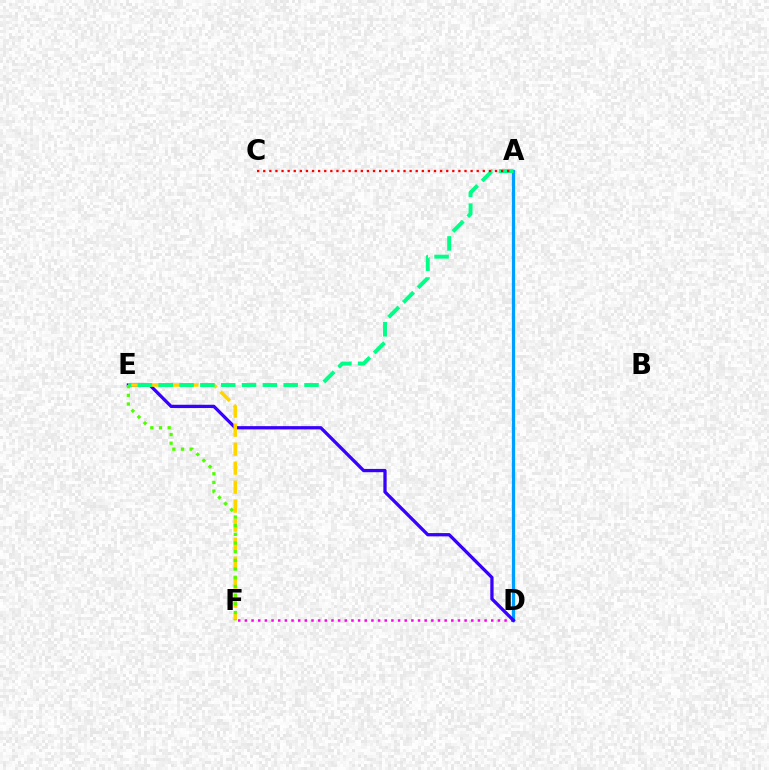{('D', 'F'): [{'color': '#ff00ed', 'line_style': 'dotted', 'thickness': 1.81}], ('A', 'D'): [{'color': '#009eff', 'line_style': 'solid', 'thickness': 2.34}], ('D', 'E'): [{'color': '#3700ff', 'line_style': 'solid', 'thickness': 2.36}], ('E', 'F'): [{'color': '#ffd500', 'line_style': 'dashed', 'thickness': 2.58}, {'color': '#4fff00', 'line_style': 'dotted', 'thickness': 2.36}], ('A', 'E'): [{'color': '#00ff86', 'line_style': 'dashed', 'thickness': 2.83}], ('A', 'C'): [{'color': '#ff0000', 'line_style': 'dotted', 'thickness': 1.66}]}